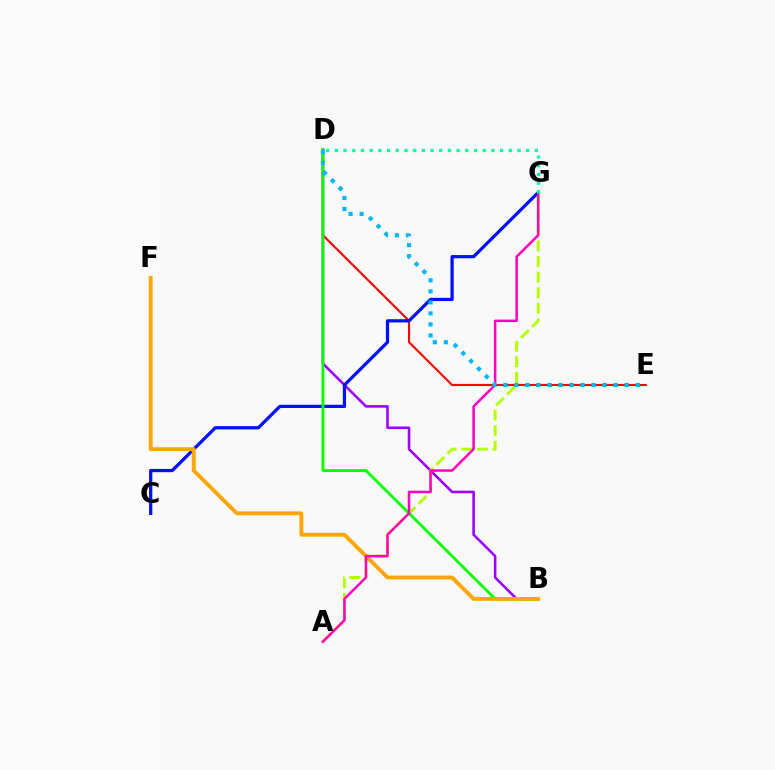{('B', 'D'): [{'color': '#9b00ff', 'line_style': 'solid', 'thickness': 1.85}, {'color': '#08ff00', 'line_style': 'solid', 'thickness': 2.07}], ('A', 'G'): [{'color': '#b3ff00', 'line_style': 'dashed', 'thickness': 2.12}, {'color': '#ff00bd', 'line_style': 'solid', 'thickness': 1.81}], ('D', 'E'): [{'color': '#ff0000', 'line_style': 'solid', 'thickness': 1.54}, {'color': '#00b5ff', 'line_style': 'dotted', 'thickness': 3.0}], ('C', 'G'): [{'color': '#0010ff', 'line_style': 'solid', 'thickness': 2.33}], ('B', 'F'): [{'color': '#ffa500', 'line_style': 'solid', 'thickness': 2.79}], ('D', 'G'): [{'color': '#00ff9d', 'line_style': 'dotted', 'thickness': 2.36}]}